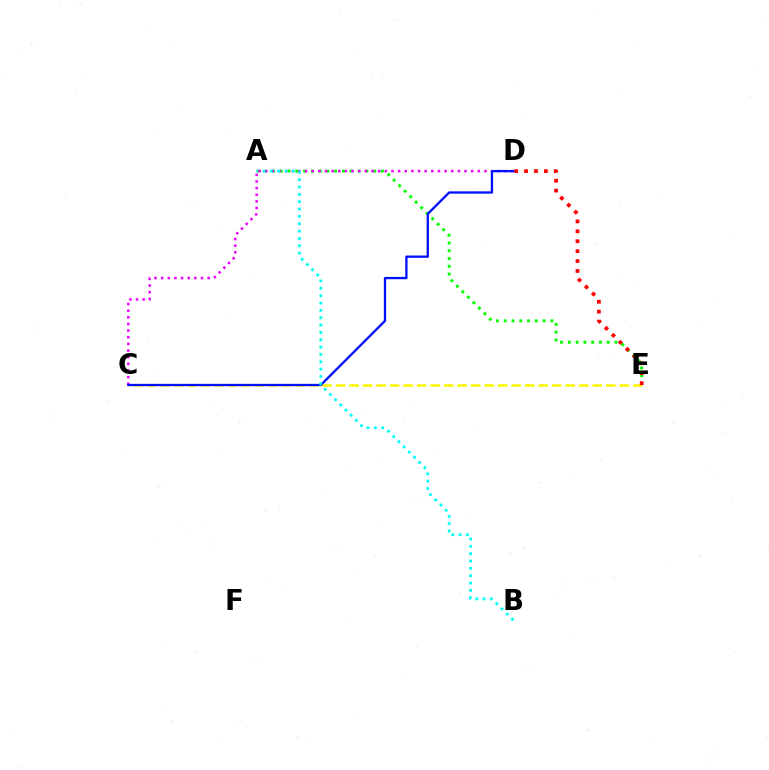{('C', 'E'): [{'color': '#fcf500', 'line_style': 'dashed', 'thickness': 1.84}], ('A', 'E'): [{'color': '#08ff00', 'line_style': 'dotted', 'thickness': 2.11}], ('C', 'D'): [{'color': '#ee00ff', 'line_style': 'dotted', 'thickness': 1.8}, {'color': '#0010ff', 'line_style': 'solid', 'thickness': 1.66}], ('D', 'E'): [{'color': '#ff0000', 'line_style': 'dotted', 'thickness': 2.69}], ('A', 'B'): [{'color': '#00fff6', 'line_style': 'dotted', 'thickness': 1.99}]}